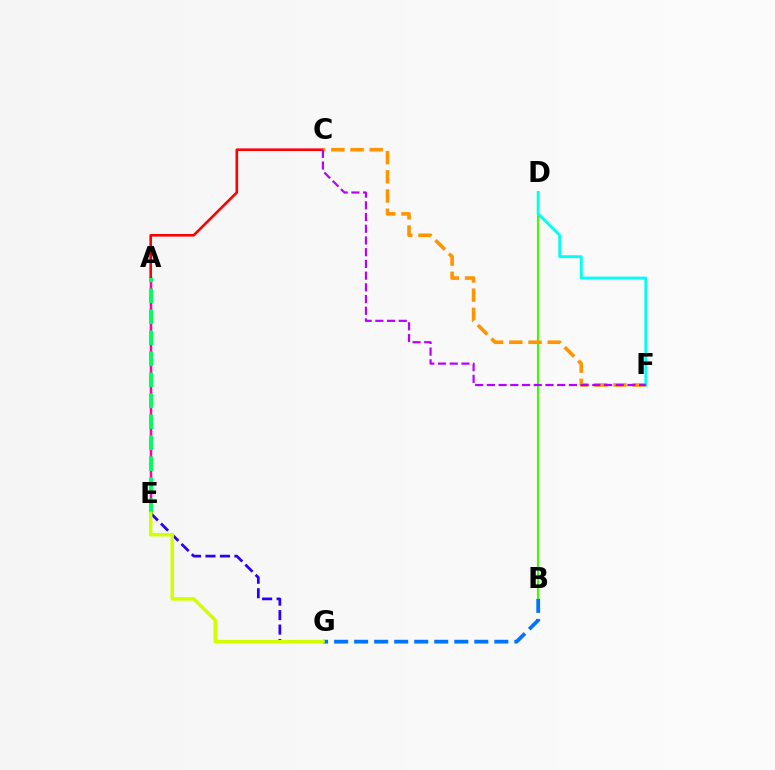{('A', 'E'): [{'color': '#ff00ac', 'line_style': 'solid', 'thickness': 1.79}, {'color': '#00ff5c', 'line_style': 'dashed', 'thickness': 2.85}], ('B', 'D'): [{'color': '#3dff00', 'line_style': 'solid', 'thickness': 1.52}], ('E', 'G'): [{'color': '#2500ff', 'line_style': 'dashed', 'thickness': 1.97}, {'color': '#d1ff00', 'line_style': 'solid', 'thickness': 2.52}], ('A', 'C'): [{'color': '#ff0000', 'line_style': 'solid', 'thickness': 1.89}], ('B', 'G'): [{'color': '#0074ff', 'line_style': 'dashed', 'thickness': 2.72}], ('D', 'F'): [{'color': '#00fff6', 'line_style': 'solid', 'thickness': 2.08}], ('C', 'F'): [{'color': '#ff9400', 'line_style': 'dashed', 'thickness': 2.61}, {'color': '#b900ff', 'line_style': 'dashed', 'thickness': 1.59}]}